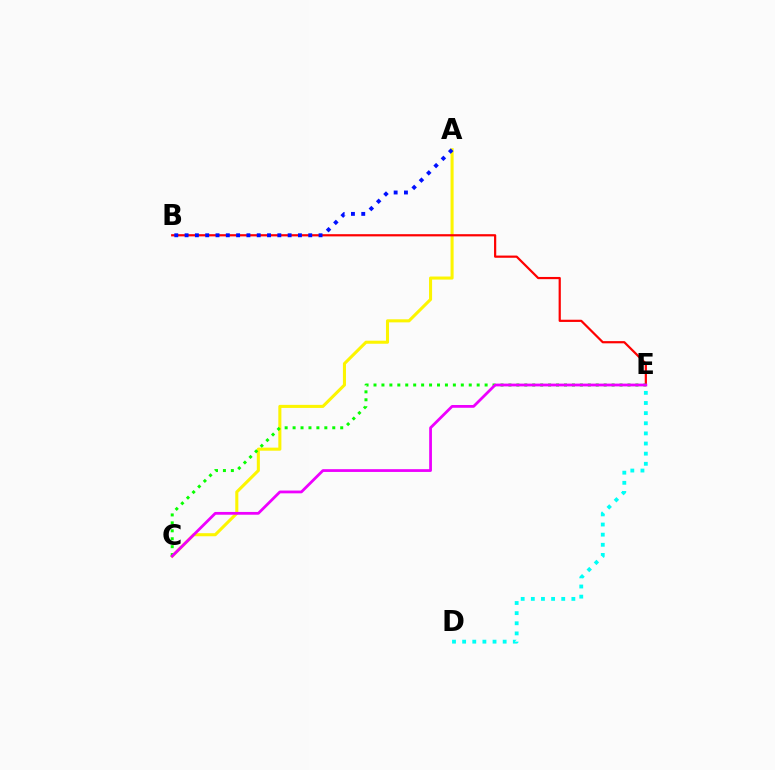{('D', 'E'): [{'color': '#00fff6', 'line_style': 'dotted', 'thickness': 2.75}], ('A', 'C'): [{'color': '#fcf500', 'line_style': 'solid', 'thickness': 2.2}], ('B', 'E'): [{'color': '#ff0000', 'line_style': 'solid', 'thickness': 1.59}], ('C', 'E'): [{'color': '#08ff00', 'line_style': 'dotted', 'thickness': 2.16}, {'color': '#ee00ff', 'line_style': 'solid', 'thickness': 2.0}], ('A', 'B'): [{'color': '#0010ff', 'line_style': 'dotted', 'thickness': 2.8}]}